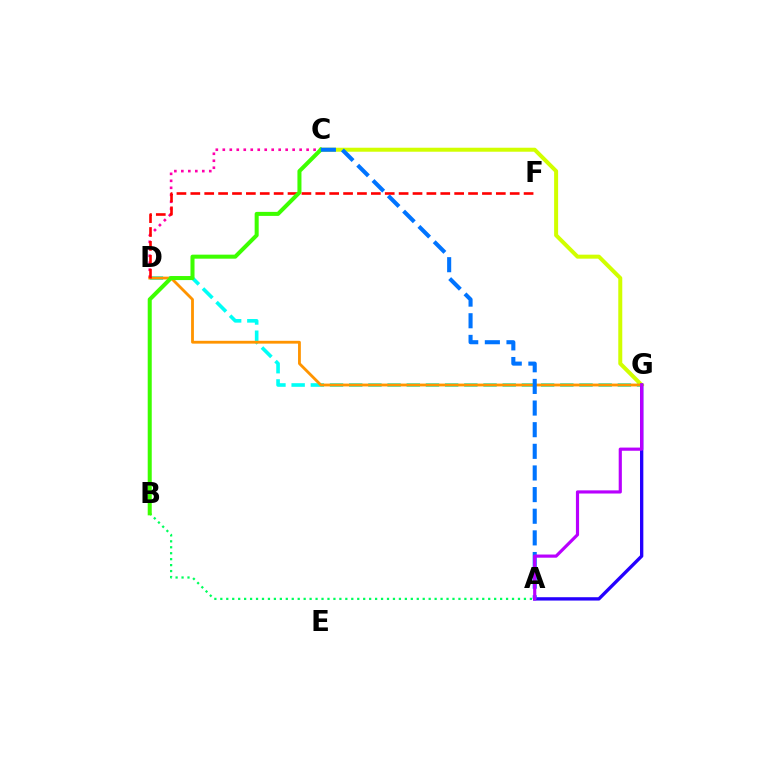{('D', 'G'): [{'color': '#00fff6', 'line_style': 'dashed', 'thickness': 2.61}, {'color': '#ff9400', 'line_style': 'solid', 'thickness': 2.03}], ('C', 'G'): [{'color': '#d1ff00', 'line_style': 'solid', 'thickness': 2.88}], ('C', 'D'): [{'color': '#ff00ac', 'line_style': 'dotted', 'thickness': 1.9}], ('A', 'G'): [{'color': '#2500ff', 'line_style': 'solid', 'thickness': 2.4}, {'color': '#b900ff', 'line_style': 'solid', 'thickness': 2.28}], ('A', 'B'): [{'color': '#00ff5c', 'line_style': 'dotted', 'thickness': 1.62}], ('D', 'F'): [{'color': '#ff0000', 'line_style': 'dashed', 'thickness': 1.89}], ('B', 'C'): [{'color': '#3dff00', 'line_style': 'solid', 'thickness': 2.9}], ('A', 'C'): [{'color': '#0074ff', 'line_style': 'dashed', 'thickness': 2.94}]}